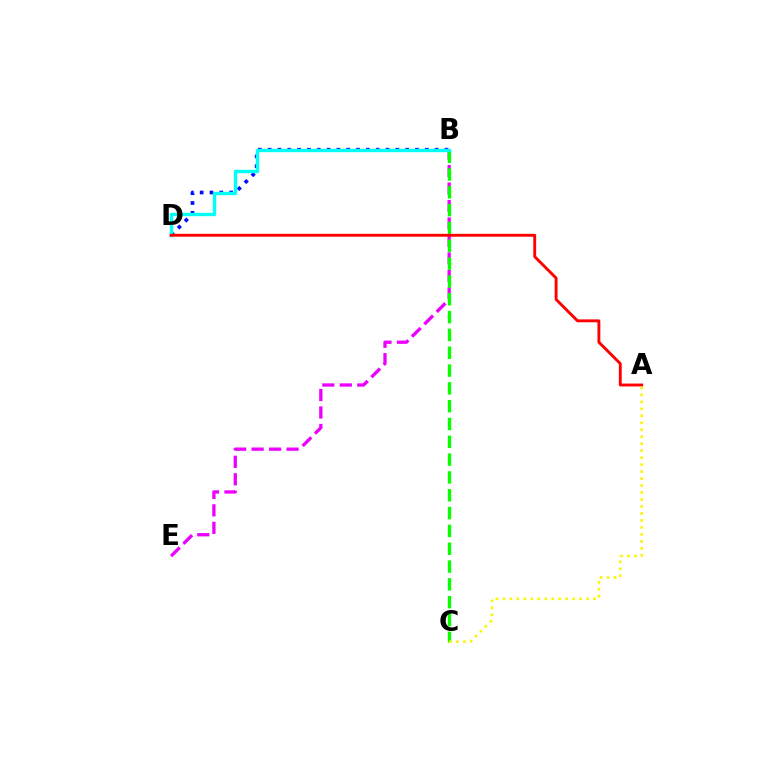{('B', 'D'): [{'color': '#0010ff', 'line_style': 'dotted', 'thickness': 2.67}, {'color': '#00fff6', 'line_style': 'solid', 'thickness': 2.42}], ('B', 'E'): [{'color': '#ee00ff', 'line_style': 'dashed', 'thickness': 2.37}], ('B', 'C'): [{'color': '#08ff00', 'line_style': 'dashed', 'thickness': 2.42}], ('A', 'D'): [{'color': '#ff0000', 'line_style': 'solid', 'thickness': 2.08}], ('A', 'C'): [{'color': '#fcf500', 'line_style': 'dotted', 'thickness': 1.89}]}